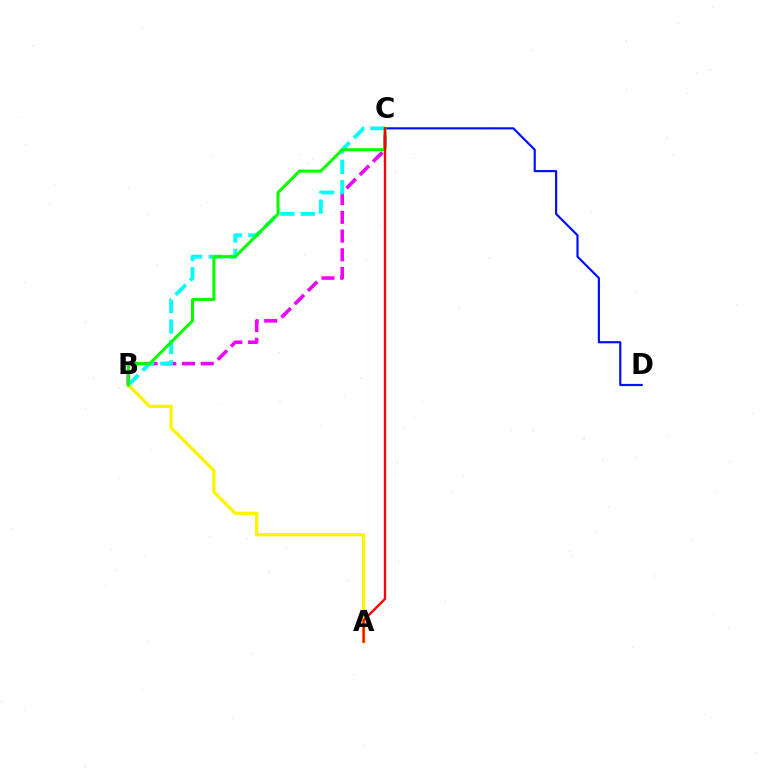{('B', 'C'): [{'color': '#ee00ff', 'line_style': 'dashed', 'thickness': 2.55}, {'color': '#00fff6', 'line_style': 'dashed', 'thickness': 2.77}, {'color': '#08ff00', 'line_style': 'solid', 'thickness': 2.19}], ('A', 'B'): [{'color': '#fcf500', 'line_style': 'solid', 'thickness': 2.36}], ('C', 'D'): [{'color': '#0010ff', 'line_style': 'solid', 'thickness': 1.56}], ('A', 'C'): [{'color': '#ff0000', 'line_style': 'solid', 'thickness': 1.68}]}